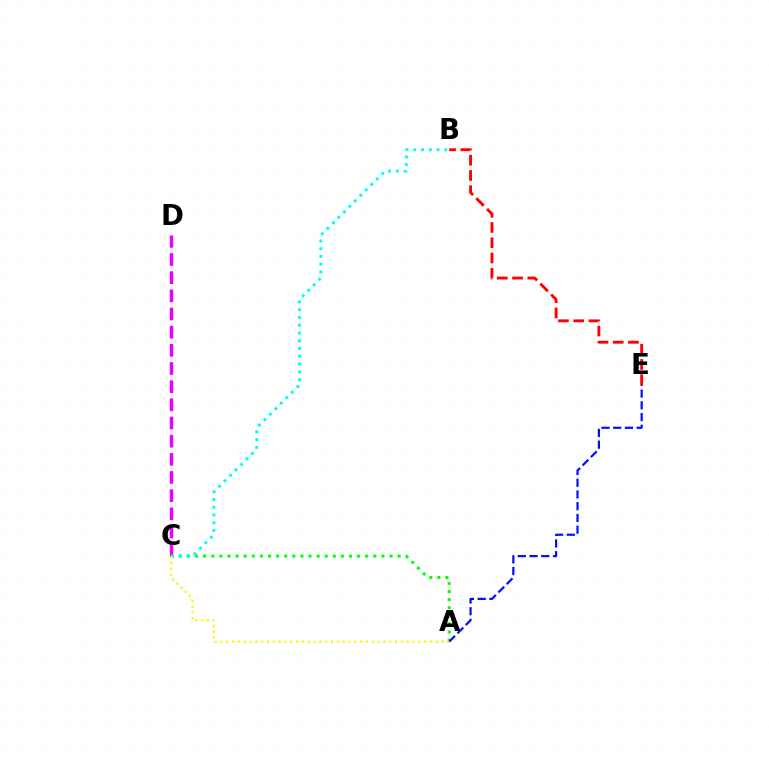{('B', 'E'): [{'color': '#ff0000', 'line_style': 'dashed', 'thickness': 2.07}], ('C', 'D'): [{'color': '#ee00ff', 'line_style': 'dashed', 'thickness': 2.47}], ('A', 'C'): [{'color': '#08ff00', 'line_style': 'dotted', 'thickness': 2.2}, {'color': '#fcf500', 'line_style': 'dotted', 'thickness': 1.58}], ('B', 'C'): [{'color': '#00fff6', 'line_style': 'dotted', 'thickness': 2.11}], ('A', 'E'): [{'color': '#0010ff', 'line_style': 'dashed', 'thickness': 1.59}]}